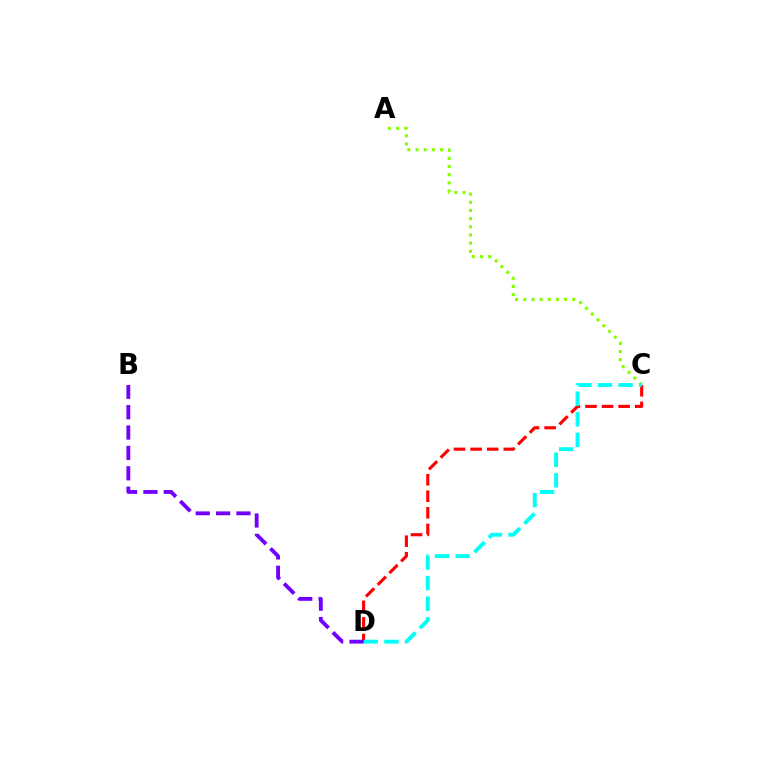{('C', 'D'): [{'color': '#ff0000', 'line_style': 'dashed', 'thickness': 2.25}, {'color': '#00fff6', 'line_style': 'dashed', 'thickness': 2.8}], ('A', 'C'): [{'color': '#84ff00', 'line_style': 'dotted', 'thickness': 2.22}], ('B', 'D'): [{'color': '#7200ff', 'line_style': 'dashed', 'thickness': 2.77}]}